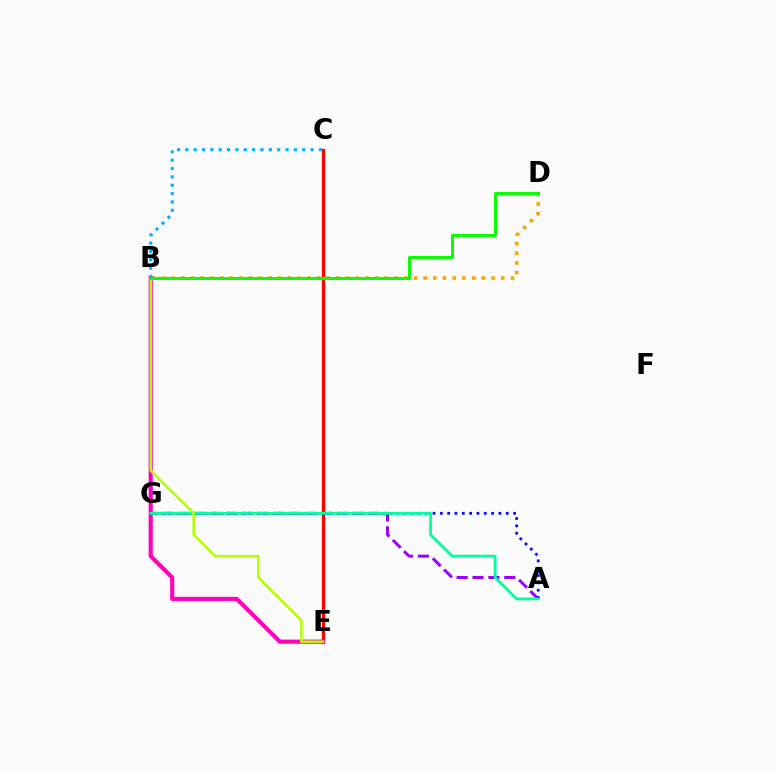{('B', 'D'): [{'color': '#ffa500', 'line_style': 'dotted', 'thickness': 2.63}, {'color': '#08ff00', 'line_style': 'solid', 'thickness': 2.14}], ('C', 'E'): [{'color': '#ff0000', 'line_style': 'solid', 'thickness': 2.38}], ('B', 'E'): [{'color': '#ff00bd', 'line_style': 'solid', 'thickness': 2.97}, {'color': '#b3ff00', 'line_style': 'solid', 'thickness': 1.82}], ('A', 'G'): [{'color': '#9b00ff', 'line_style': 'dashed', 'thickness': 2.16}, {'color': '#0010ff', 'line_style': 'dotted', 'thickness': 1.99}, {'color': '#00ff9d', 'line_style': 'solid', 'thickness': 2.01}], ('B', 'C'): [{'color': '#00b5ff', 'line_style': 'dotted', 'thickness': 2.27}]}